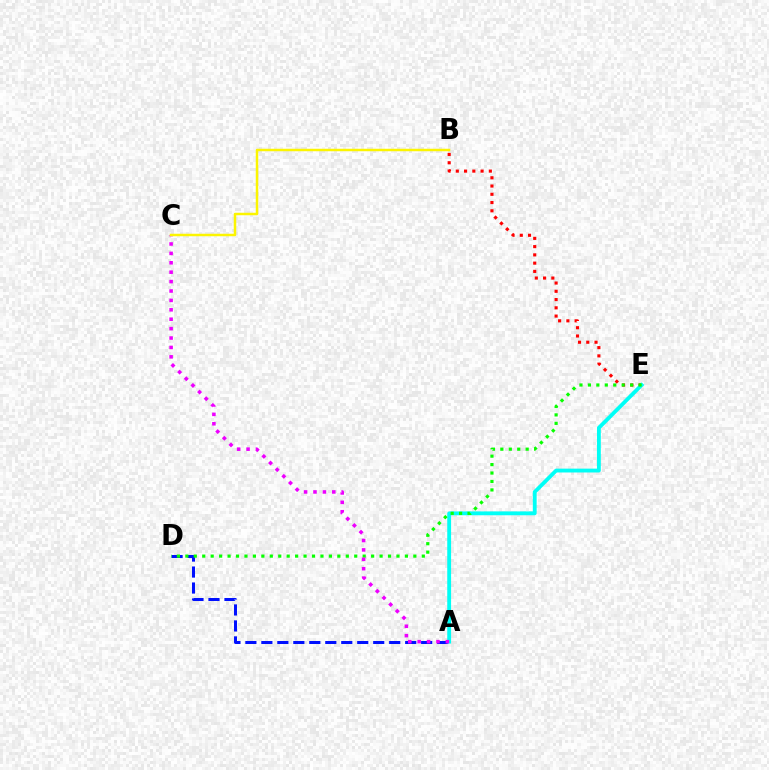{('A', 'D'): [{'color': '#0010ff', 'line_style': 'dashed', 'thickness': 2.17}], ('B', 'E'): [{'color': '#ff0000', 'line_style': 'dotted', 'thickness': 2.24}], ('A', 'E'): [{'color': '#00fff6', 'line_style': 'solid', 'thickness': 2.77}], ('D', 'E'): [{'color': '#08ff00', 'line_style': 'dotted', 'thickness': 2.29}], ('A', 'C'): [{'color': '#ee00ff', 'line_style': 'dotted', 'thickness': 2.56}], ('B', 'C'): [{'color': '#fcf500', 'line_style': 'solid', 'thickness': 1.79}]}